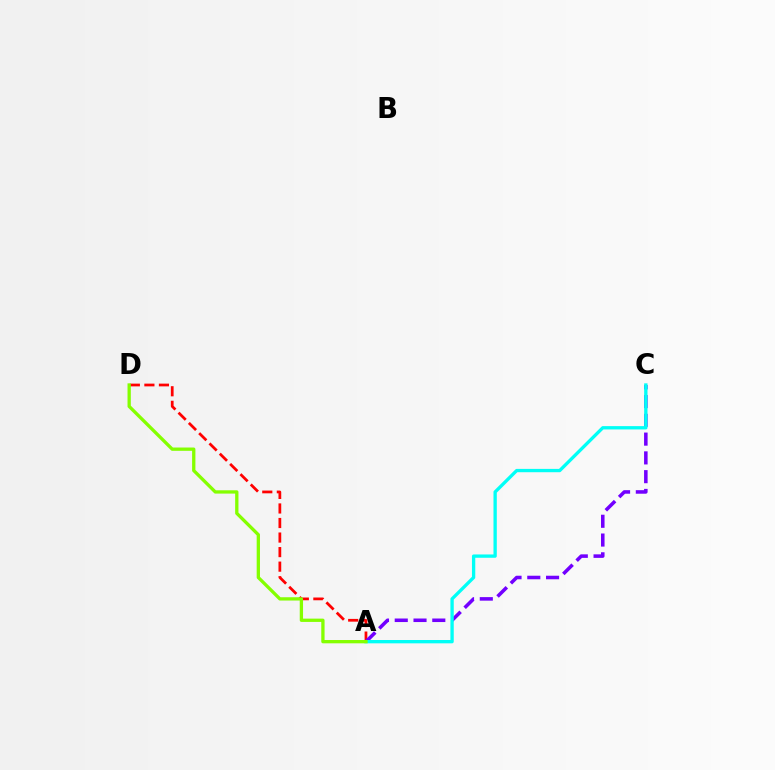{('A', 'D'): [{'color': '#ff0000', 'line_style': 'dashed', 'thickness': 1.98}, {'color': '#84ff00', 'line_style': 'solid', 'thickness': 2.37}], ('A', 'C'): [{'color': '#7200ff', 'line_style': 'dashed', 'thickness': 2.55}, {'color': '#00fff6', 'line_style': 'solid', 'thickness': 2.39}]}